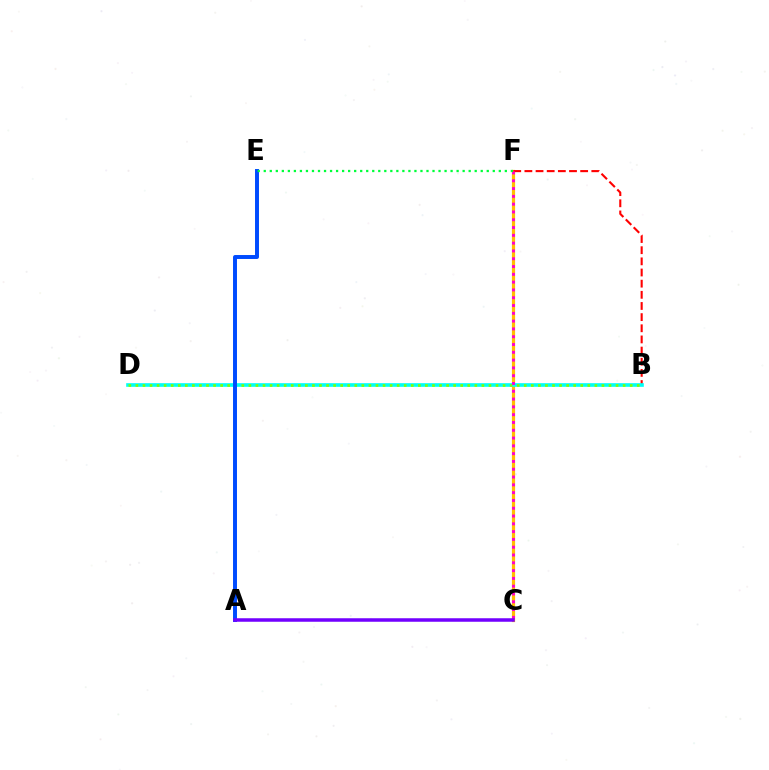{('C', 'F'): [{'color': '#ffbd00', 'line_style': 'solid', 'thickness': 2.31}, {'color': '#ff00cf', 'line_style': 'dotted', 'thickness': 2.12}], ('B', 'F'): [{'color': '#ff0000', 'line_style': 'dashed', 'thickness': 1.52}], ('B', 'D'): [{'color': '#00fff6', 'line_style': 'solid', 'thickness': 2.62}, {'color': '#84ff00', 'line_style': 'dotted', 'thickness': 1.92}], ('A', 'E'): [{'color': '#004bff', 'line_style': 'solid', 'thickness': 2.85}], ('A', 'C'): [{'color': '#7200ff', 'line_style': 'solid', 'thickness': 2.52}], ('E', 'F'): [{'color': '#00ff39', 'line_style': 'dotted', 'thickness': 1.64}]}